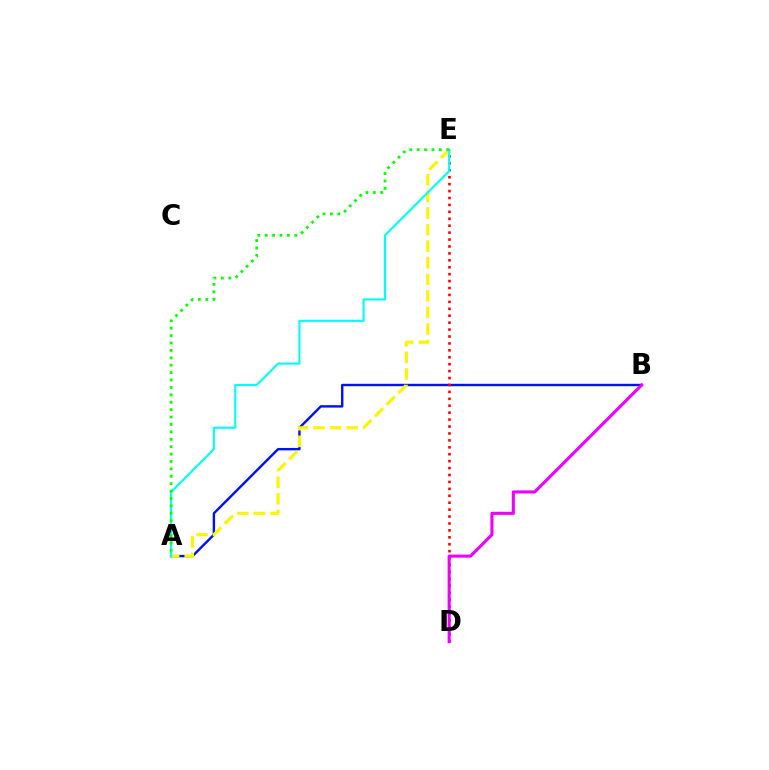{('A', 'B'): [{'color': '#0010ff', 'line_style': 'solid', 'thickness': 1.73}], ('A', 'E'): [{'color': '#fcf500', 'line_style': 'dashed', 'thickness': 2.25}, {'color': '#00fff6', 'line_style': 'solid', 'thickness': 1.55}, {'color': '#08ff00', 'line_style': 'dotted', 'thickness': 2.01}], ('D', 'E'): [{'color': '#ff0000', 'line_style': 'dotted', 'thickness': 1.88}], ('B', 'D'): [{'color': '#ee00ff', 'line_style': 'solid', 'thickness': 2.22}]}